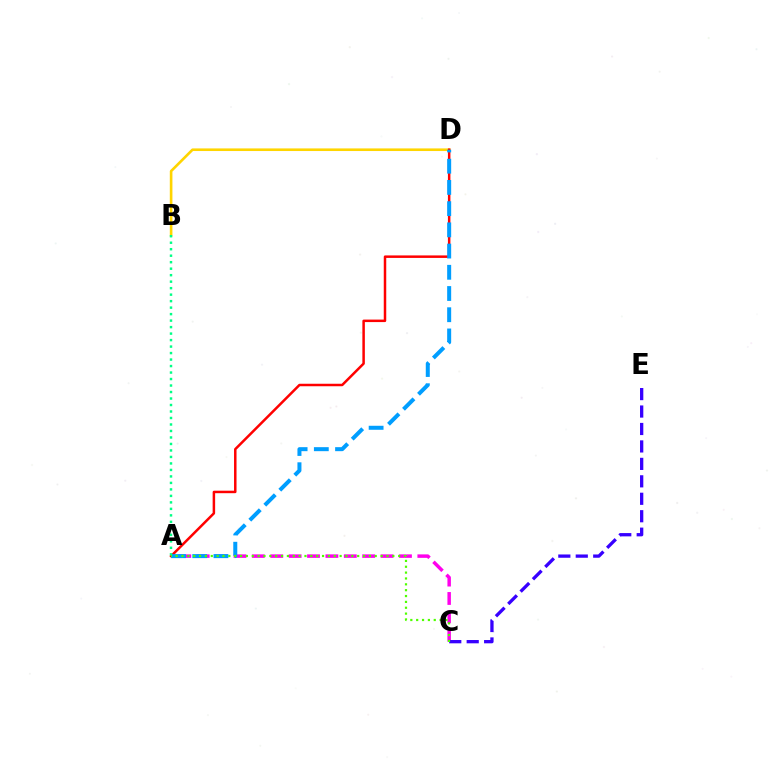{('A', 'C'): [{'color': '#ff00ed', 'line_style': 'dashed', 'thickness': 2.5}, {'color': '#4fff00', 'line_style': 'dotted', 'thickness': 1.59}], ('B', 'D'): [{'color': '#ffd500', 'line_style': 'solid', 'thickness': 1.89}], ('A', 'D'): [{'color': '#ff0000', 'line_style': 'solid', 'thickness': 1.8}, {'color': '#009eff', 'line_style': 'dashed', 'thickness': 2.88}], ('A', 'B'): [{'color': '#00ff86', 'line_style': 'dotted', 'thickness': 1.76}], ('C', 'E'): [{'color': '#3700ff', 'line_style': 'dashed', 'thickness': 2.37}]}